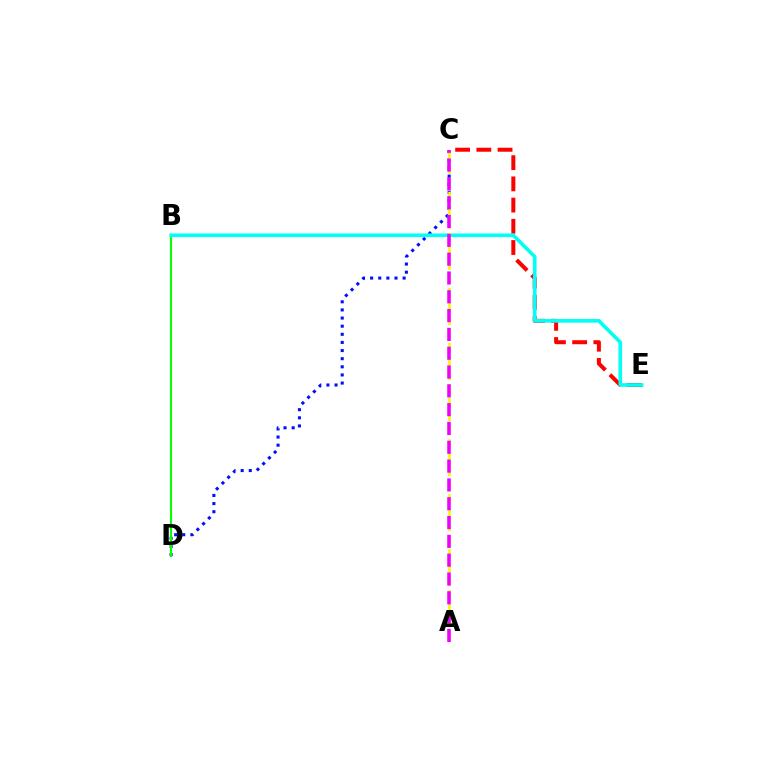{('C', 'D'): [{'color': '#0010ff', 'line_style': 'dotted', 'thickness': 2.21}], ('C', 'E'): [{'color': '#ff0000', 'line_style': 'dashed', 'thickness': 2.88}], ('B', 'D'): [{'color': '#08ff00', 'line_style': 'solid', 'thickness': 1.52}], ('B', 'E'): [{'color': '#00fff6', 'line_style': 'solid', 'thickness': 2.61}], ('A', 'C'): [{'color': '#fcf500', 'line_style': 'dashed', 'thickness': 1.87}, {'color': '#ee00ff', 'line_style': 'dashed', 'thickness': 2.56}]}